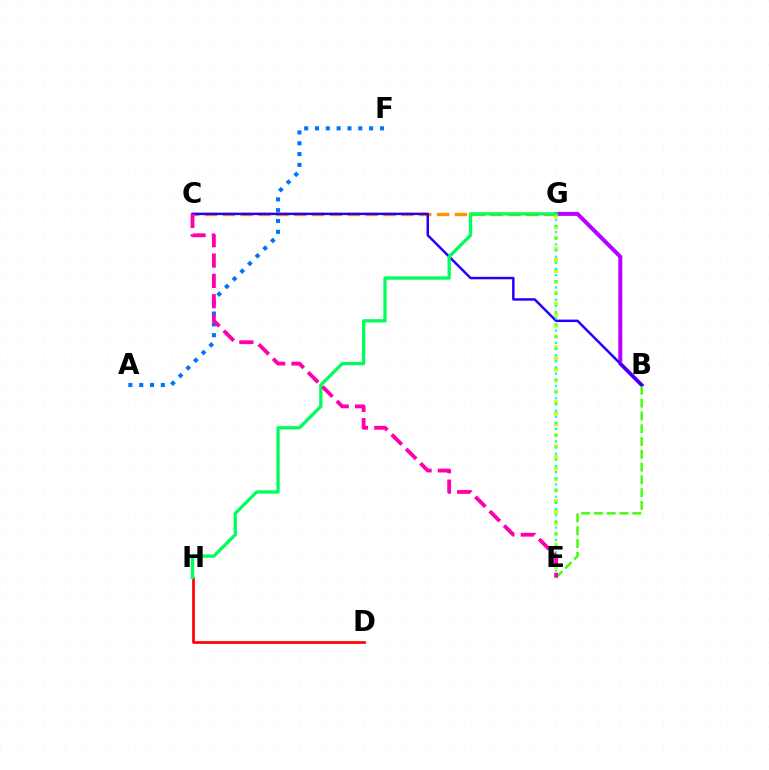{('D', 'H'): [{'color': '#ff0000', 'line_style': 'solid', 'thickness': 1.94}], ('B', 'G'): [{'color': '#b900ff', 'line_style': 'solid', 'thickness': 2.87}], ('C', 'G'): [{'color': '#ff9400', 'line_style': 'dashed', 'thickness': 2.43}], ('E', 'G'): [{'color': '#d1ff00', 'line_style': 'dotted', 'thickness': 2.98}, {'color': '#00fff6', 'line_style': 'dotted', 'thickness': 1.67}], ('A', 'F'): [{'color': '#0074ff', 'line_style': 'dotted', 'thickness': 2.94}], ('B', 'E'): [{'color': '#3dff00', 'line_style': 'dashed', 'thickness': 1.74}], ('B', 'C'): [{'color': '#2500ff', 'line_style': 'solid', 'thickness': 1.78}], ('G', 'H'): [{'color': '#00ff5c', 'line_style': 'solid', 'thickness': 2.37}], ('C', 'E'): [{'color': '#ff00ac', 'line_style': 'dashed', 'thickness': 2.76}]}